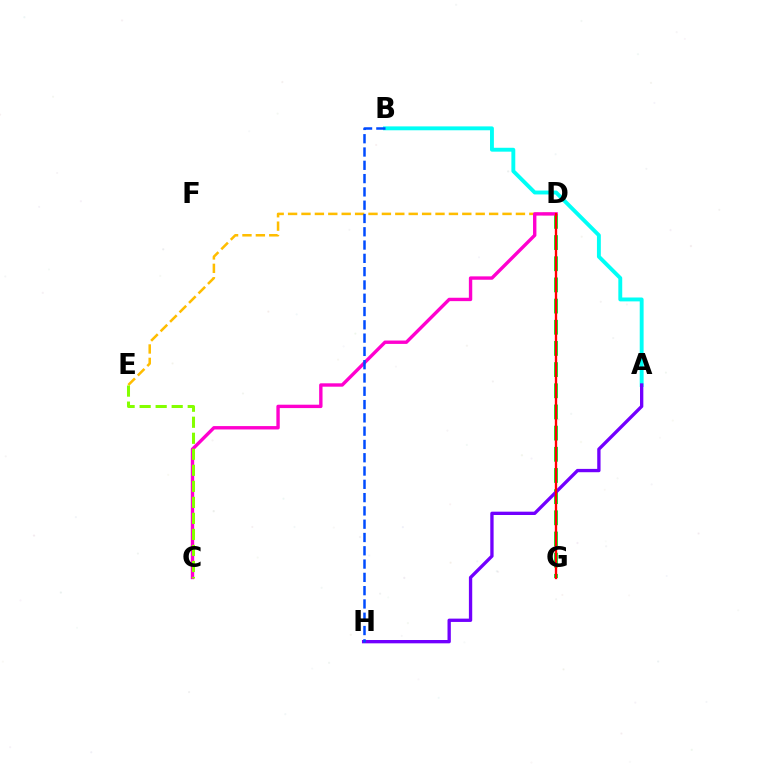{('D', 'G'): [{'color': '#00ff39', 'line_style': 'dashed', 'thickness': 2.88}, {'color': '#ff0000', 'line_style': 'solid', 'thickness': 1.68}], ('A', 'B'): [{'color': '#00fff6', 'line_style': 'solid', 'thickness': 2.8}], ('D', 'E'): [{'color': '#ffbd00', 'line_style': 'dashed', 'thickness': 1.82}], ('C', 'D'): [{'color': '#ff00cf', 'line_style': 'solid', 'thickness': 2.43}], ('C', 'E'): [{'color': '#84ff00', 'line_style': 'dashed', 'thickness': 2.18}], ('A', 'H'): [{'color': '#7200ff', 'line_style': 'solid', 'thickness': 2.39}], ('B', 'H'): [{'color': '#004bff', 'line_style': 'dashed', 'thickness': 1.81}]}